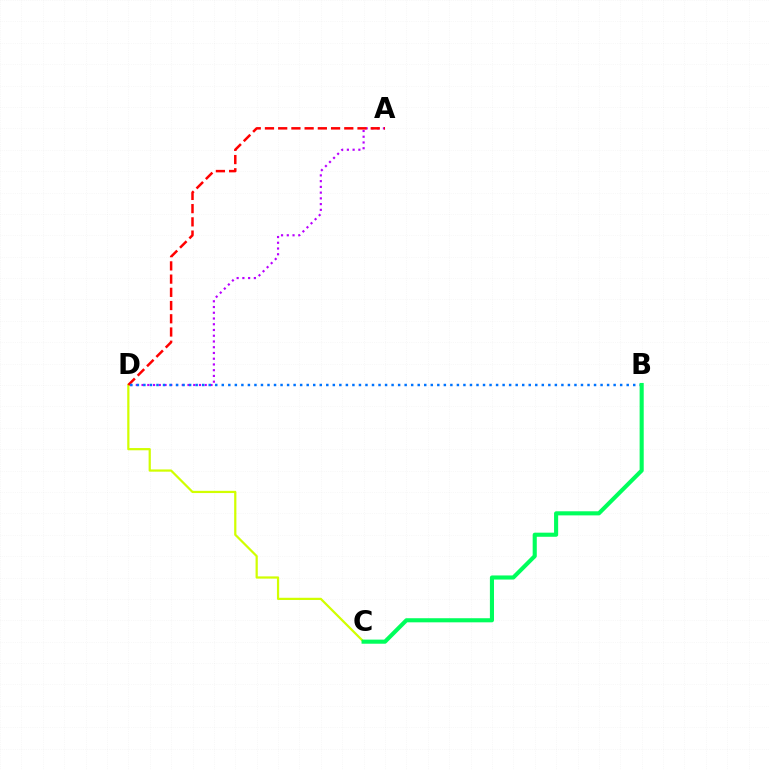{('C', 'D'): [{'color': '#d1ff00', 'line_style': 'solid', 'thickness': 1.6}], ('A', 'D'): [{'color': '#b900ff', 'line_style': 'dotted', 'thickness': 1.56}, {'color': '#ff0000', 'line_style': 'dashed', 'thickness': 1.8}], ('B', 'D'): [{'color': '#0074ff', 'line_style': 'dotted', 'thickness': 1.77}], ('B', 'C'): [{'color': '#00ff5c', 'line_style': 'solid', 'thickness': 2.95}]}